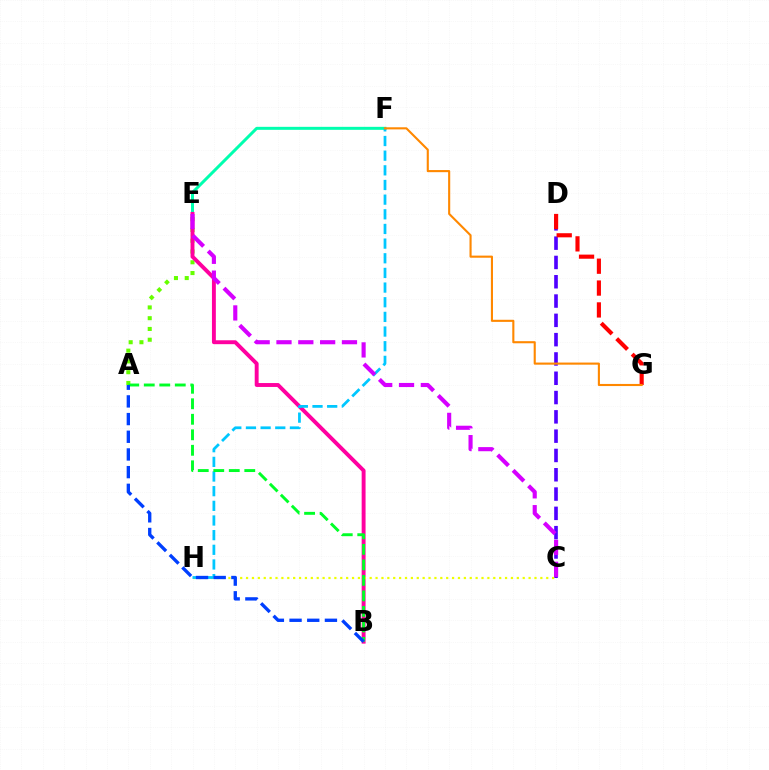{('A', 'E'): [{'color': '#66ff00', 'line_style': 'dotted', 'thickness': 2.93}], ('E', 'F'): [{'color': '#00ffaf', 'line_style': 'solid', 'thickness': 2.16}], ('C', 'D'): [{'color': '#4f00ff', 'line_style': 'dashed', 'thickness': 2.62}], ('B', 'E'): [{'color': '#ff00a0', 'line_style': 'solid', 'thickness': 2.81}], ('C', 'H'): [{'color': '#eeff00', 'line_style': 'dotted', 'thickness': 1.6}], ('D', 'G'): [{'color': '#ff0000', 'line_style': 'dashed', 'thickness': 2.97}], ('F', 'H'): [{'color': '#00c7ff', 'line_style': 'dashed', 'thickness': 1.99}], ('F', 'G'): [{'color': '#ff8800', 'line_style': 'solid', 'thickness': 1.52}], ('A', 'B'): [{'color': '#00ff27', 'line_style': 'dashed', 'thickness': 2.11}, {'color': '#003fff', 'line_style': 'dashed', 'thickness': 2.4}], ('C', 'E'): [{'color': '#d600ff', 'line_style': 'dashed', 'thickness': 2.97}]}